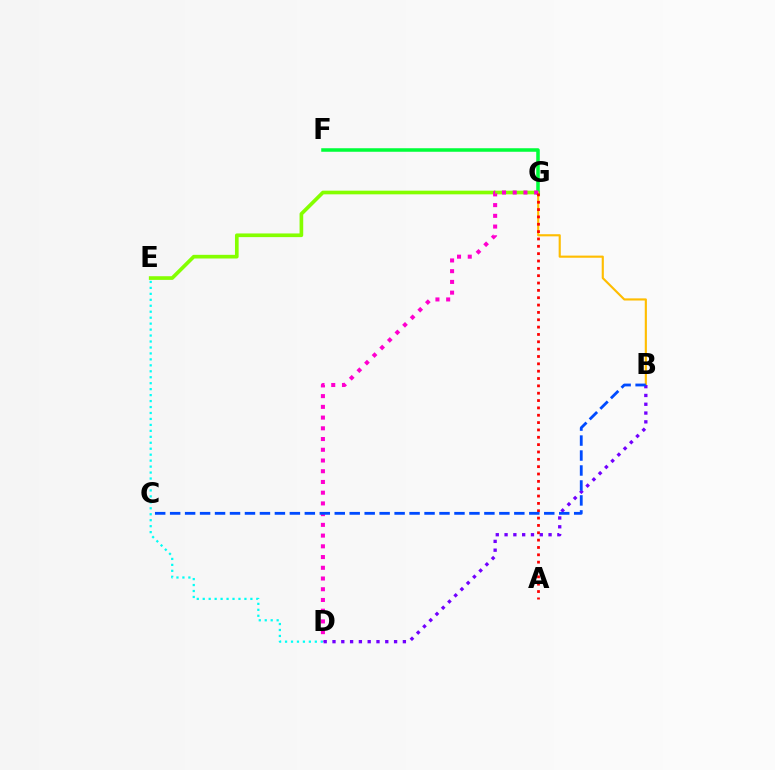{('E', 'G'): [{'color': '#84ff00', 'line_style': 'solid', 'thickness': 2.64}], ('F', 'G'): [{'color': '#00ff39', 'line_style': 'solid', 'thickness': 2.54}], ('B', 'G'): [{'color': '#ffbd00', 'line_style': 'solid', 'thickness': 1.54}], ('D', 'G'): [{'color': '#ff00cf', 'line_style': 'dotted', 'thickness': 2.91}], ('B', 'D'): [{'color': '#7200ff', 'line_style': 'dotted', 'thickness': 2.39}], ('D', 'E'): [{'color': '#00fff6', 'line_style': 'dotted', 'thickness': 1.62}], ('A', 'G'): [{'color': '#ff0000', 'line_style': 'dotted', 'thickness': 2.0}], ('B', 'C'): [{'color': '#004bff', 'line_style': 'dashed', 'thickness': 2.03}]}